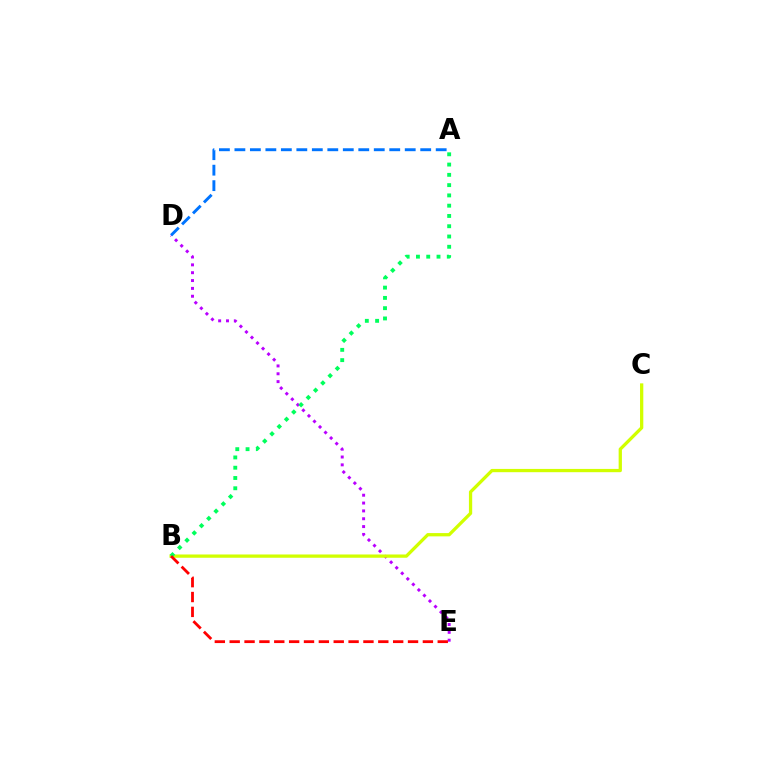{('D', 'E'): [{'color': '#b900ff', 'line_style': 'dotted', 'thickness': 2.13}], ('A', 'D'): [{'color': '#0074ff', 'line_style': 'dashed', 'thickness': 2.1}], ('B', 'C'): [{'color': '#d1ff00', 'line_style': 'solid', 'thickness': 2.36}], ('A', 'B'): [{'color': '#00ff5c', 'line_style': 'dotted', 'thickness': 2.79}], ('B', 'E'): [{'color': '#ff0000', 'line_style': 'dashed', 'thickness': 2.02}]}